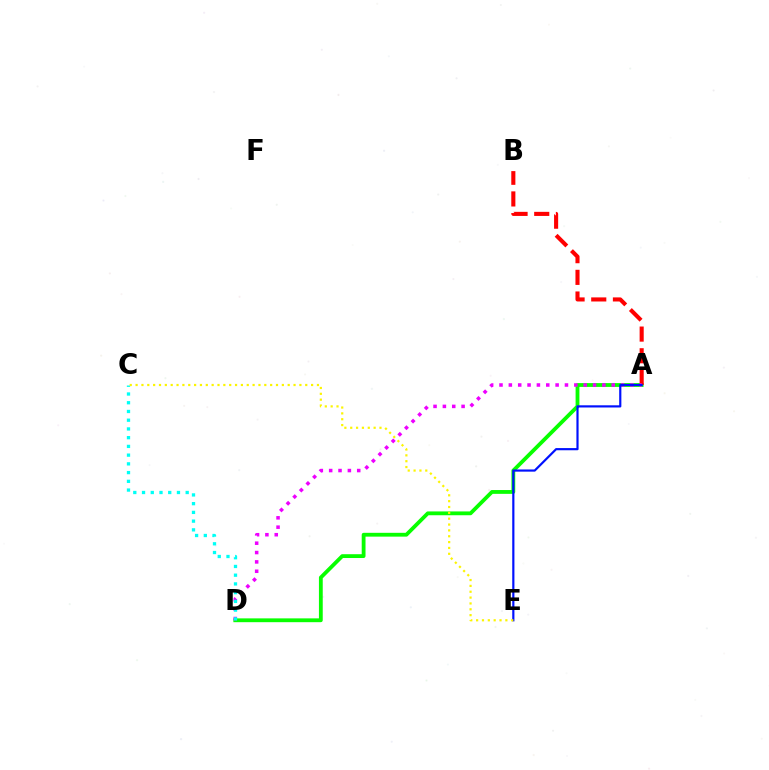{('A', 'D'): [{'color': '#08ff00', 'line_style': 'solid', 'thickness': 2.74}, {'color': '#ee00ff', 'line_style': 'dotted', 'thickness': 2.54}], ('A', 'B'): [{'color': '#ff0000', 'line_style': 'dashed', 'thickness': 2.94}], ('C', 'D'): [{'color': '#00fff6', 'line_style': 'dotted', 'thickness': 2.37}], ('A', 'E'): [{'color': '#0010ff', 'line_style': 'solid', 'thickness': 1.57}], ('C', 'E'): [{'color': '#fcf500', 'line_style': 'dotted', 'thickness': 1.59}]}